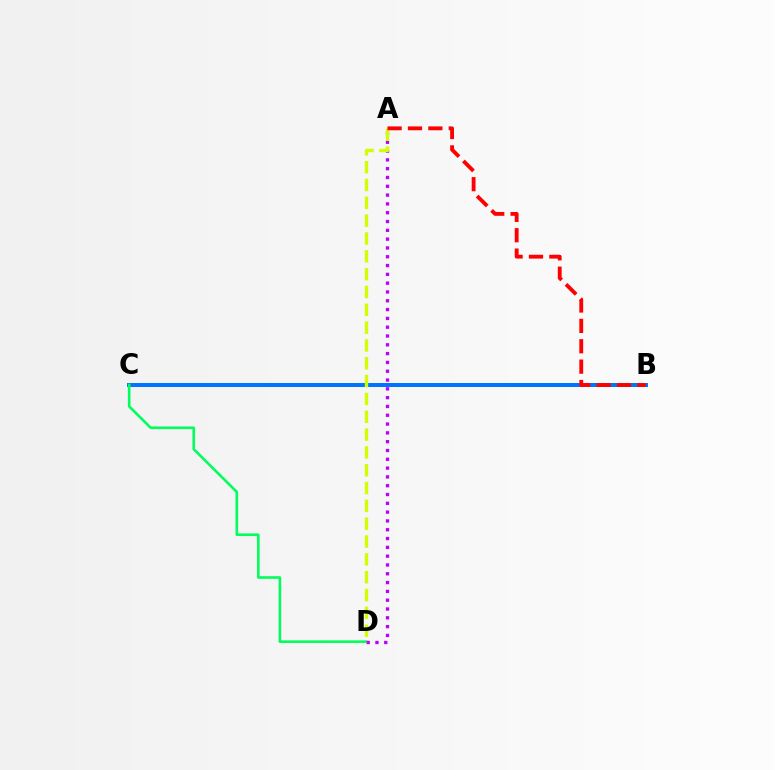{('B', 'C'): [{'color': '#0074ff', 'line_style': 'solid', 'thickness': 2.86}], ('C', 'D'): [{'color': '#00ff5c', 'line_style': 'solid', 'thickness': 1.88}], ('A', 'D'): [{'color': '#b900ff', 'line_style': 'dotted', 'thickness': 2.39}, {'color': '#d1ff00', 'line_style': 'dashed', 'thickness': 2.42}], ('A', 'B'): [{'color': '#ff0000', 'line_style': 'dashed', 'thickness': 2.77}]}